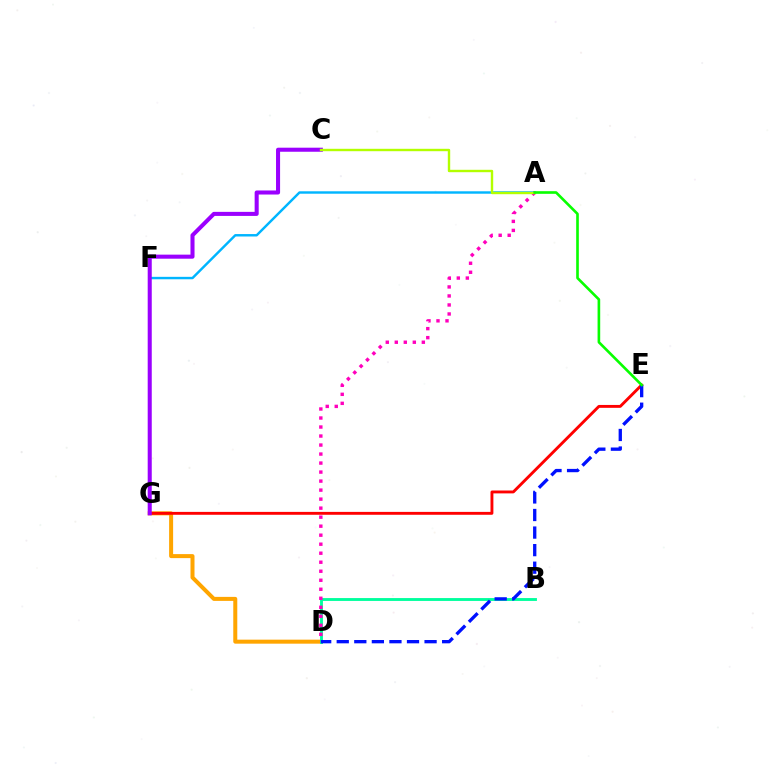{('D', 'G'): [{'color': '#ffa500', 'line_style': 'solid', 'thickness': 2.89}], ('E', 'G'): [{'color': '#ff0000', 'line_style': 'solid', 'thickness': 2.08}], ('B', 'D'): [{'color': '#00ff9d', 'line_style': 'solid', 'thickness': 2.06}], ('A', 'F'): [{'color': '#00b5ff', 'line_style': 'solid', 'thickness': 1.75}], ('A', 'D'): [{'color': '#ff00bd', 'line_style': 'dotted', 'thickness': 2.45}], ('C', 'G'): [{'color': '#9b00ff', 'line_style': 'solid', 'thickness': 2.92}], ('A', 'C'): [{'color': '#b3ff00', 'line_style': 'solid', 'thickness': 1.73}], ('D', 'E'): [{'color': '#0010ff', 'line_style': 'dashed', 'thickness': 2.39}], ('A', 'E'): [{'color': '#08ff00', 'line_style': 'solid', 'thickness': 1.9}]}